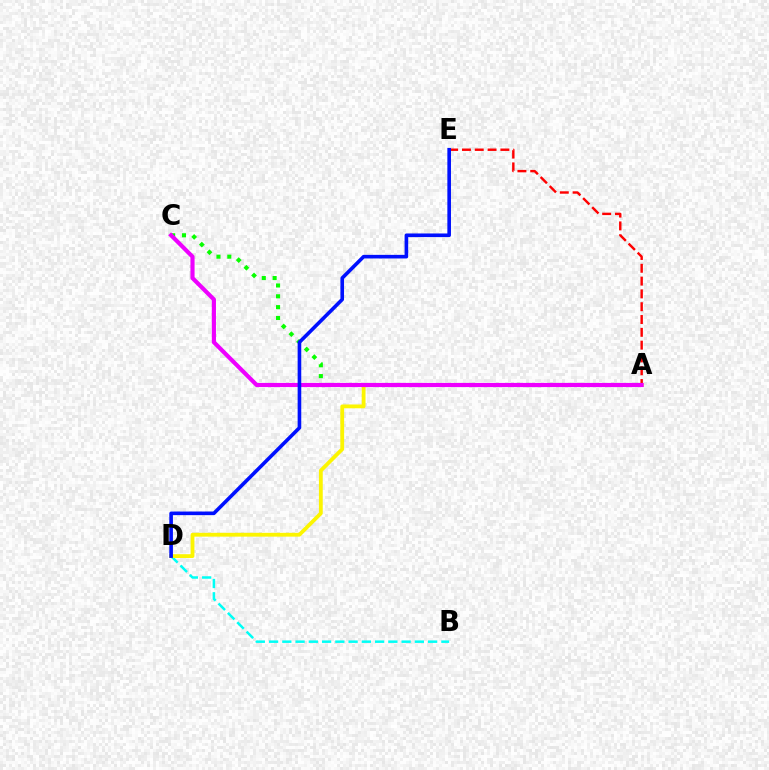{('A', 'E'): [{'color': '#ff0000', 'line_style': 'dashed', 'thickness': 1.74}], ('A', 'C'): [{'color': '#08ff00', 'line_style': 'dotted', 'thickness': 2.94}, {'color': '#ee00ff', 'line_style': 'solid', 'thickness': 2.98}], ('B', 'D'): [{'color': '#00fff6', 'line_style': 'dashed', 'thickness': 1.8}], ('A', 'D'): [{'color': '#fcf500', 'line_style': 'solid', 'thickness': 2.75}], ('D', 'E'): [{'color': '#0010ff', 'line_style': 'solid', 'thickness': 2.6}]}